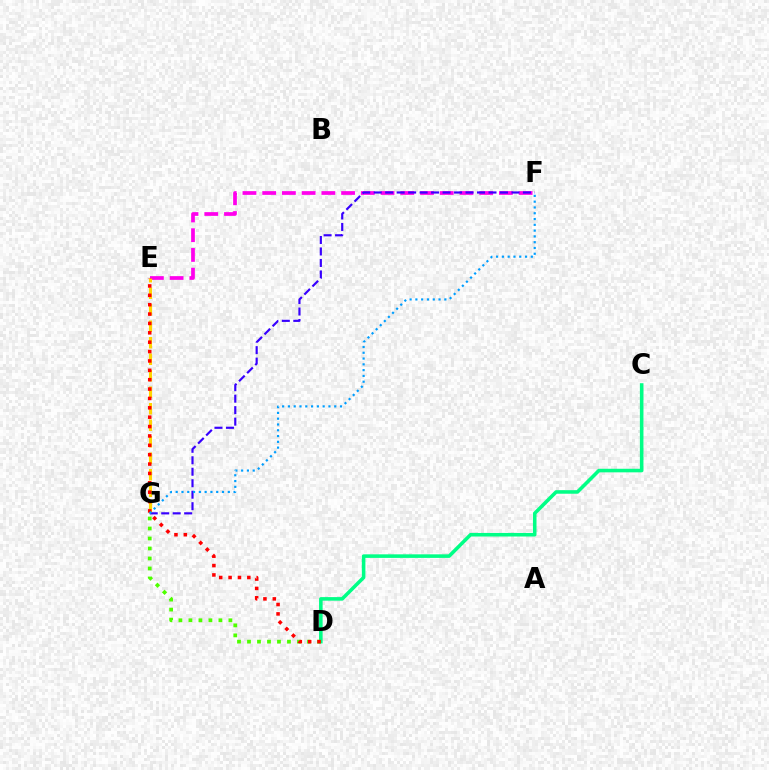{('C', 'D'): [{'color': '#00ff86', 'line_style': 'solid', 'thickness': 2.57}], ('E', 'F'): [{'color': '#ff00ed', 'line_style': 'dashed', 'thickness': 2.68}], ('D', 'G'): [{'color': '#4fff00', 'line_style': 'dotted', 'thickness': 2.72}], ('E', 'G'): [{'color': '#ffd500', 'line_style': 'dashed', 'thickness': 2.24}], ('F', 'G'): [{'color': '#3700ff', 'line_style': 'dashed', 'thickness': 1.56}, {'color': '#009eff', 'line_style': 'dotted', 'thickness': 1.57}], ('D', 'E'): [{'color': '#ff0000', 'line_style': 'dotted', 'thickness': 2.55}]}